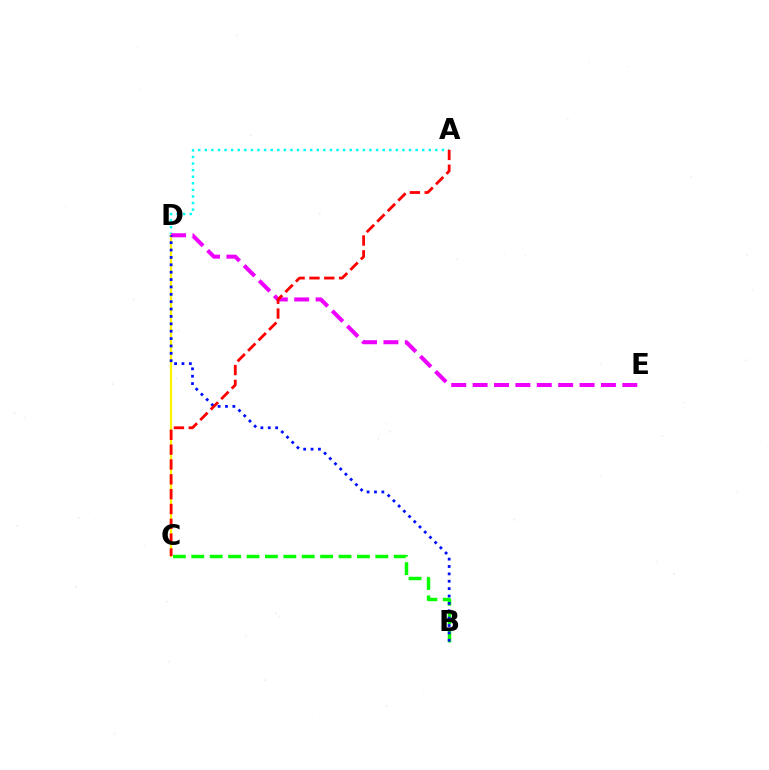{('A', 'D'): [{'color': '#00fff6', 'line_style': 'dotted', 'thickness': 1.79}], ('C', 'D'): [{'color': '#fcf500', 'line_style': 'solid', 'thickness': 1.6}], ('D', 'E'): [{'color': '#ee00ff', 'line_style': 'dashed', 'thickness': 2.91}], ('B', 'C'): [{'color': '#08ff00', 'line_style': 'dashed', 'thickness': 2.5}], ('B', 'D'): [{'color': '#0010ff', 'line_style': 'dotted', 'thickness': 2.0}], ('A', 'C'): [{'color': '#ff0000', 'line_style': 'dashed', 'thickness': 2.02}]}